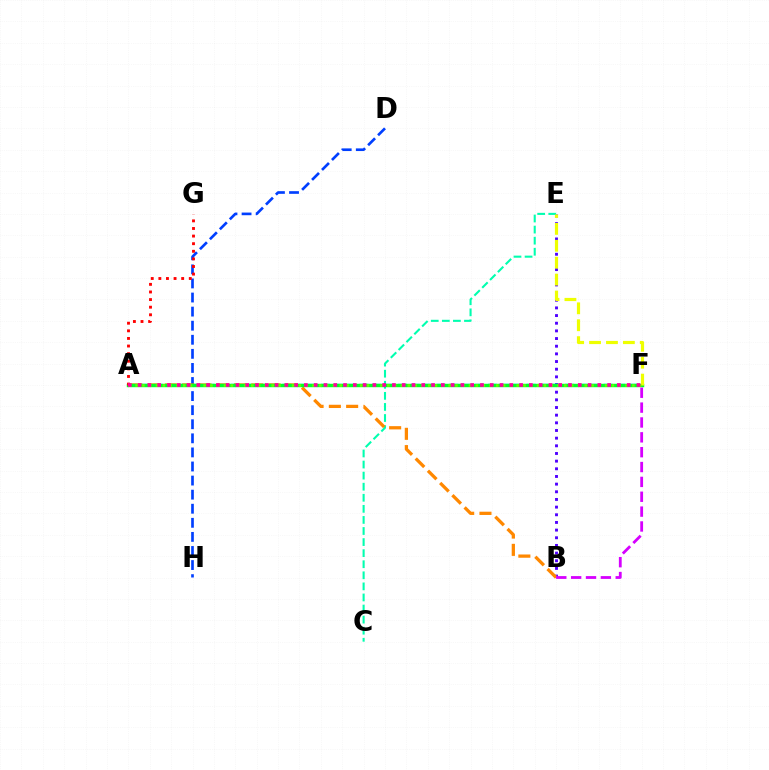{('B', 'E'): [{'color': '#4f00ff', 'line_style': 'dotted', 'thickness': 2.08}], ('A', 'F'): [{'color': '#00c7ff', 'line_style': 'dashed', 'thickness': 1.75}, {'color': '#00ff27', 'line_style': 'solid', 'thickness': 2.47}, {'color': '#66ff00', 'line_style': 'dotted', 'thickness': 1.85}, {'color': '#ff00a0', 'line_style': 'dotted', 'thickness': 2.66}], ('C', 'E'): [{'color': '#00ffaf', 'line_style': 'dashed', 'thickness': 1.5}], ('D', 'H'): [{'color': '#003fff', 'line_style': 'dashed', 'thickness': 1.91}], ('A', 'B'): [{'color': '#ff8800', 'line_style': 'dashed', 'thickness': 2.35}], ('E', 'F'): [{'color': '#eeff00', 'line_style': 'dashed', 'thickness': 2.3}], ('A', 'G'): [{'color': '#ff0000', 'line_style': 'dotted', 'thickness': 2.07}], ('B', 'F'): [{'color': '#d600ff', 'line_style': 'dashed', 'thickness': 2.02}]}